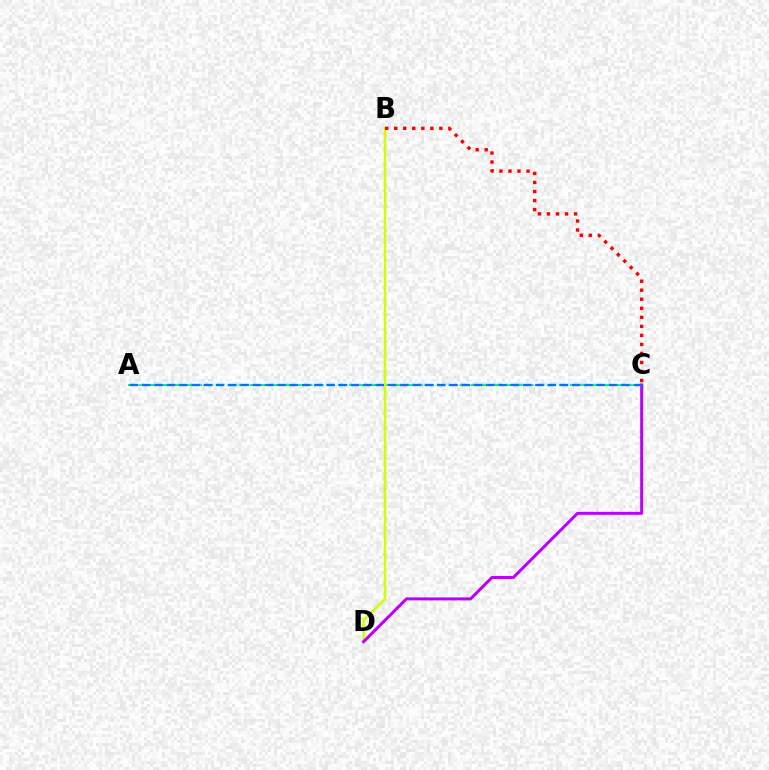{('A', 'C'): [{'color': '#00ff5c', 'line_style': 'dashed', 'thickness': 1.5}, {'color': '#0074ff', 'line_style': 'dashed', 'thickness': 1.67}], ('B', 'D'): [{'color': '#d1ff00', 'line_style': 'solid', 'thickness': 1.83}], ('C', 'D'): [{'color': '#b900ff', 'line_style': 'solid', 'thickness': 2.14}], ('B', 'C'): [{'color': '#ff0000', 'line_style': 'dotted', 'thickness': 2.45}]}